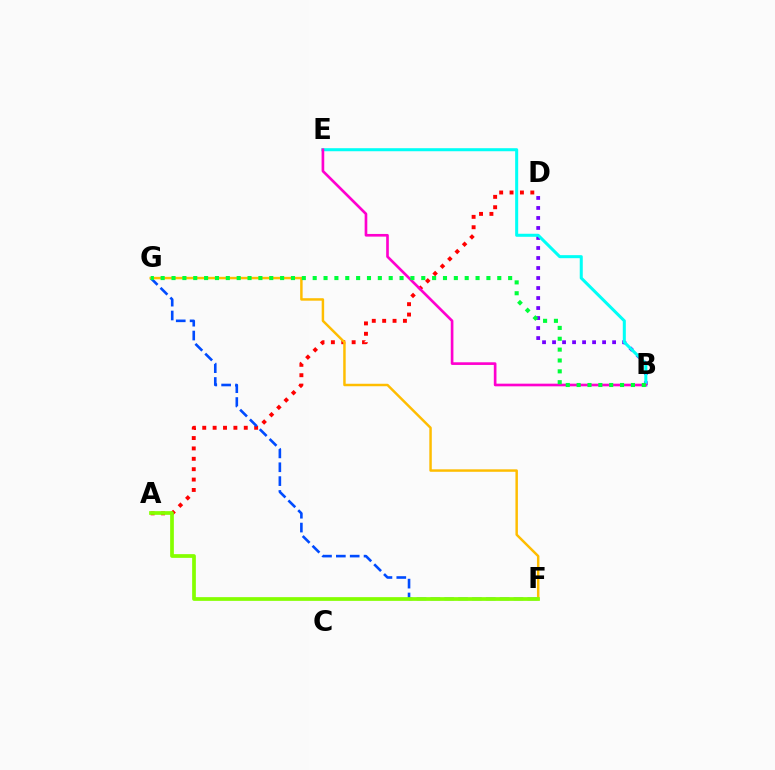{('A', 'D'): [{'color': '#ff0000', 'line_style': 'dotted', 'thickness': 2.82}], ('B', 'D'): [{'color': '#7200ff', 'line_style': 'dotted', 'thickness': 2.72}], ('F', 'G'): [{'color': '#004bff', 'line_style': 'dashed', 'thickness': 1.88}, {'color': '#ffbd00', 'line_style': 'solid', 'thickness': 1.78}], ('B', 'E'): [{'color': '#00fff6', 'line_style': 'solid', 'thickness': 2.19}, {'color': '#ff00cf', 'line_style': 'solid', 'thickness': 1.92}], ('A', 'F'): [{'color': '#84ff00', 'line_style': 'solid', 'thickness': 2.68}], ('B', 'G'): [{'color': '#00ff39', 'line_style': 'dotted', 'thickness': 2.95}]}